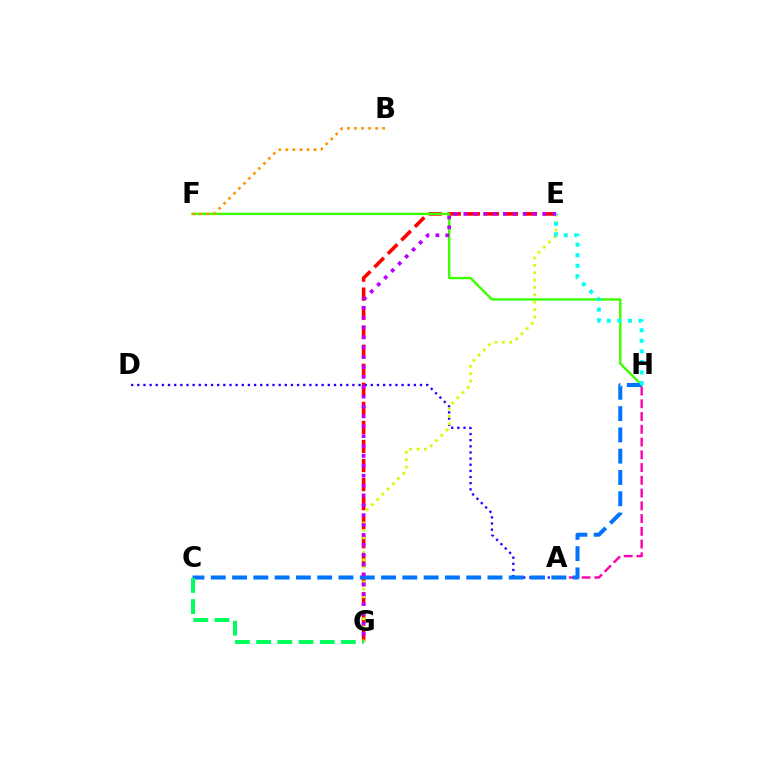{('E', 'G'): [{'color': '#ff0000', 'line_style': 'dashed', 'thickness': 2.59}, {'color': '#d1ff00', 'line_style': 'dotted', 'thickness': 2.0}, {'color': '#b900ff', 'line_style': 'dotted', 'thickness': 2.68}], ('A', 'H'): [{'color': '#ff00ac', 'line_style': 'dashed', 'thickness': 1.73}], ('F', 'H'): [{'color': '#3dff00', 'line_style': 'solid', 'thickness': 1.73}], ('A', 'D'): [{'color': '#2500ff', 'line_style': 'dotted', 'thickness': 1.67}], ('C', 'H'): [{'color': '#0074ff', 'line_style': 'dashed', 'thickness': 2.89}], ('C', 'G'): [{'color': '#00ff5c', 'line_style': 'dashed', 'thickness': 2.88}], ('B', 'F'): [{'color': '#ff9400', 'line_style': 'dotted', 'thickness': 1.91}], ('E', 'H'): [{'color': '#00fff6', 'line_style': 'dotted', 'thickness': 2.87}]}